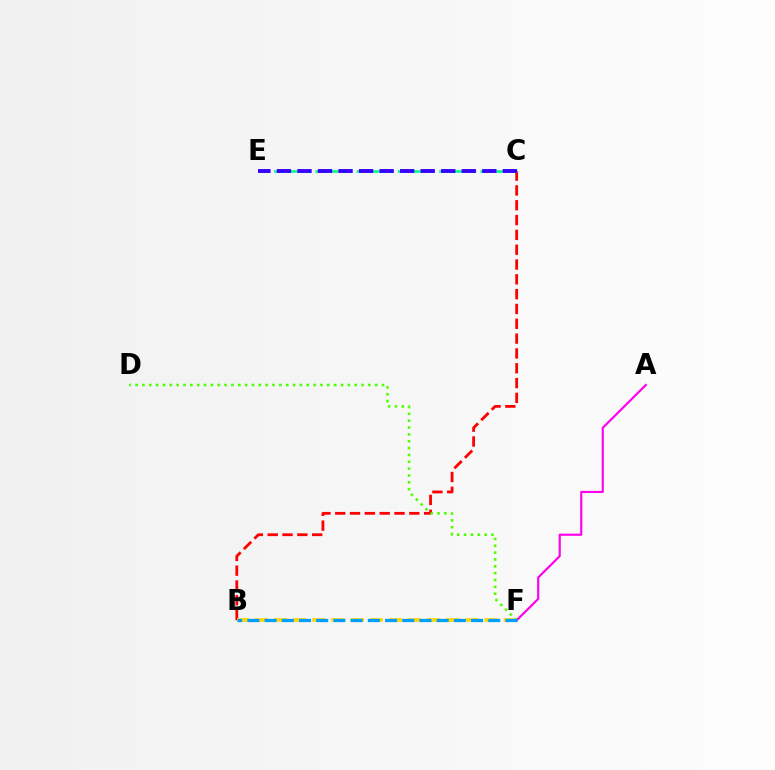{('B', 'C'): [{'color': '#ff0000', 'line_style': 'dashed', 'thickness': 2.01}], ('B', 'F'): [{'color': '#ffd500', 'line_style': 'dashed', 'thickness': 2.6}, {'color': '#009eff', 'line_style': 'dashed', 'thickness': 2.34}], ('D', 'F'): [{'color': '#4fff00', 'line_style': 'dotted', 'thickness': 1.86}], ('C', 'E'): [{'color': '#00ff86', 'line_style': 'dashed', 'thickness': 1.87}, {'color': '#3700ff', 'line_style': 'dashed', 'thickness': 2.79}], ('A', 'F'): [{'color': '#ff00ed', 'line_style': 'solid', 'thickness': 1.56}]}